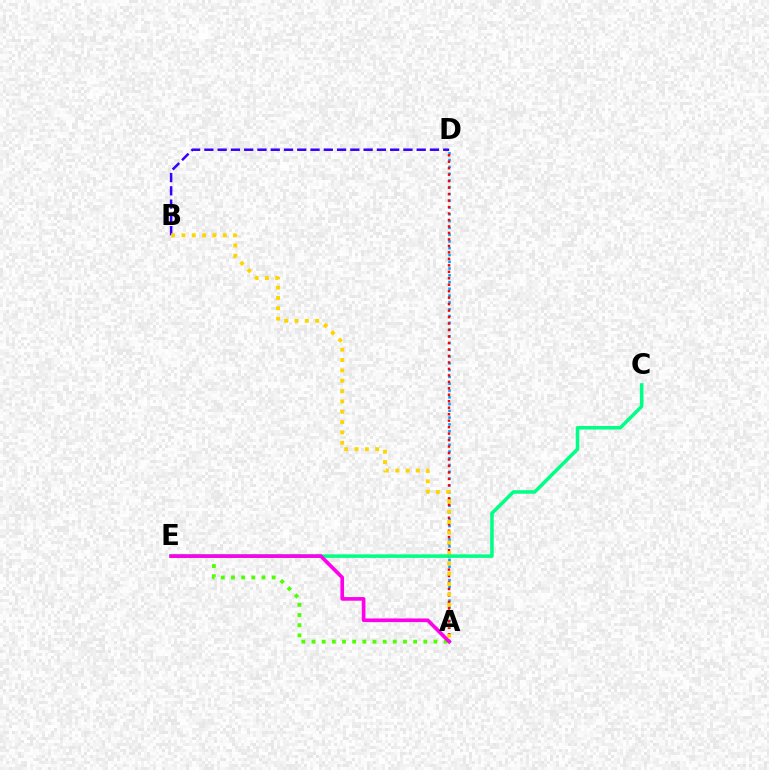{('A', 'D'): [{'color': '#009eff', 'line_style': 'dotted', 'thickness': 1.84}, {'color': '#ff0000', 'line_style': 'dotted', 'thickness': 1.76}], ('A', 'E'): [{'color': '#4fff00', 'line_style': 'dotted', 'thickness': 2.76}, {'color': '#ff00ed', 'line_style': 'solid', 'thickness': 2.64}], ('B', 'D'): [{'color': '#3700ff', 'line_style': 'dashed', 'thickness': 1.8}], ('A', 'B'): [{'color': '#ffd500', 'line_style': 'dotted', 'thickness': 2.81}], ('C', 'E'): [{'color': '#00ff86', 'line_style': 'solid', 'thickness': 2.55}]}